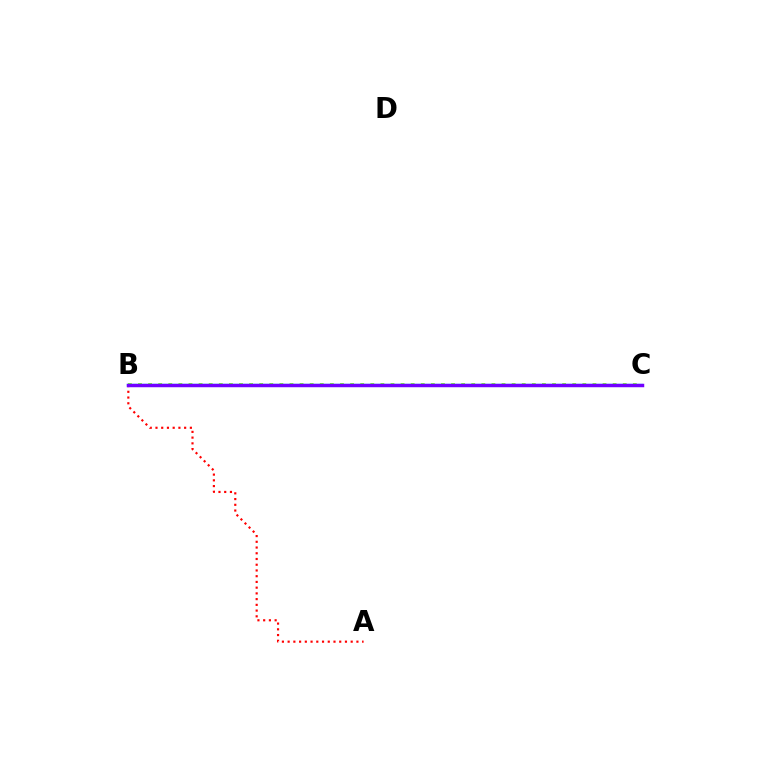{('B', 'C'): [{'color': '#84ff00', 'line_style': 'dotted', 'thickness': 2.74}, {'color': '#00fff6', 'line_style': 'solid', 'thickness': 1.65}, {'color': '#7200ff', 'line_style': 'solid', 'thickness': 2.5}], ('A', 'B'): [{'color': '#ff0000', 'line_style': 'dotted', 'thickness': 1.56}]}